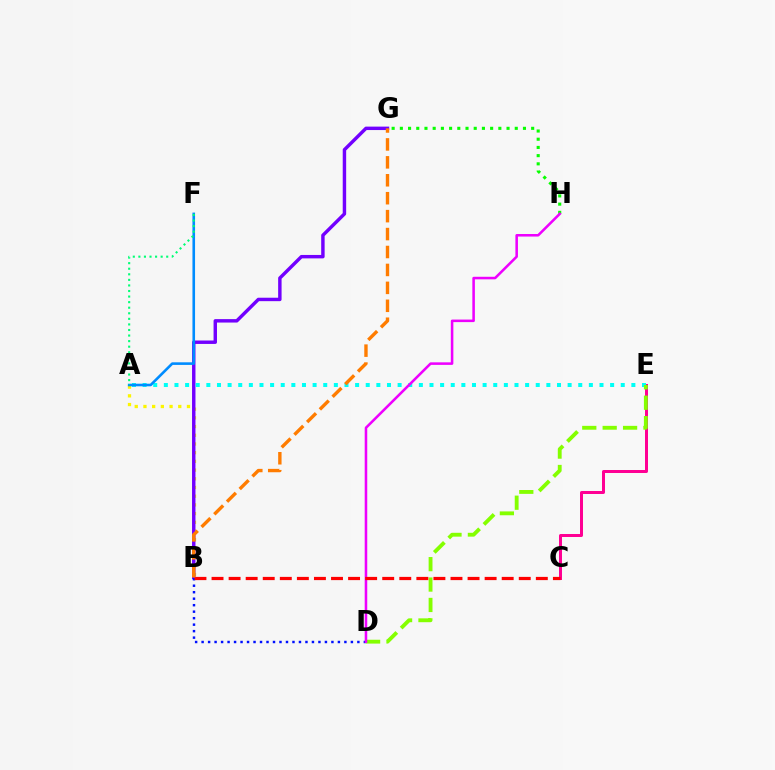{('A', 'B'): [{'color': '#fcf500', 'line_style': 'dotted', 'thickness': 2.36}], ('G', 'H'): [{'color': '#08ff00', 'line_style': 'dotted', 'thickness': 2.23}], ('B', 'G'): [{'color': '#7200ff', 'line_style': 'solid', 'thickness': 2.47}, {'color': '#ff7c00', 'line_style': 'dashed', 'thickness': 2.44}], ('C', 'E'): [{'color': '#ff0094', 'line_style': 'solid', 'thickness': 2.16}], ('A', 'E'): [{'color': '#00fff6', 'line_style': 'dotted', 'thickness': 2.89}], ('B', 'D'): [{'color': '#0010ff', 'line_style': 'dotted', 'thickness': 1.76}], ('D', 'E'): [{'color': '#84ff00', 'line_style': 'dashed', 'thickness': 2.77}], ('D', 'H'): [{'color': '#ee00ff', 'line_style': 'solid', 'thickness': 1.84}], ('A', 'F'): [{'color': '#008cff', 'line_style': 'solid', 'thickness': 1.88}, {'color': '#00ff74', 'line_style': 'dotted', 'thickness': 1.51}], ('B', 'C'): [{'color': '#ff0000', 'line_style': 'dashed', 'thickness': 2.32}]}